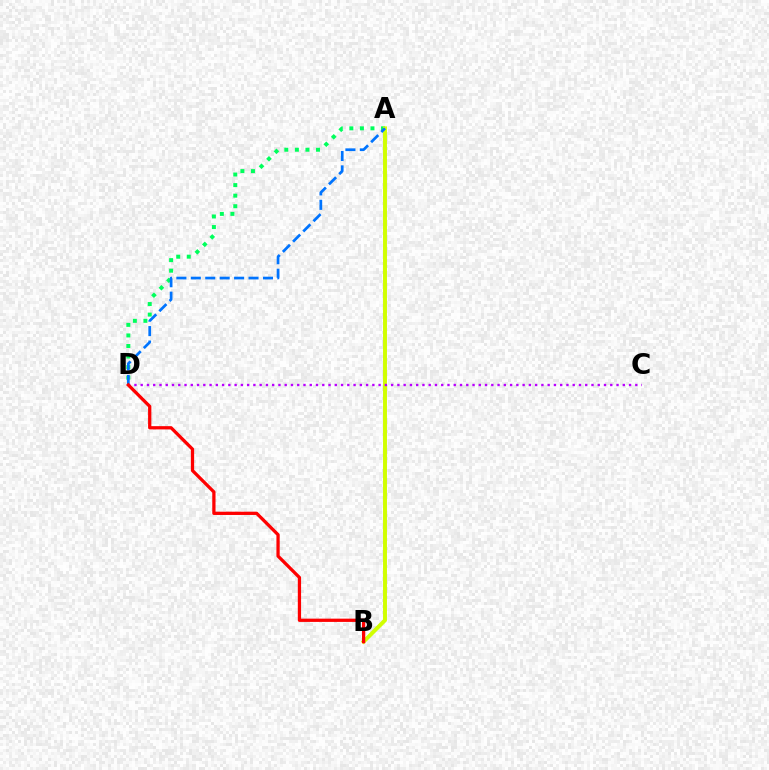{('A', 'D'): [{'color': '#00ff5c', 'line_style': 'dotted', 'thickness': 2.87}, {'color': '#0074ff', 'line_style': 'dashed', 'thickness': 1.96}], ('A', 'B'): [{'color': '#d1ff00', 'line_style': 'solid', 'thickness': 2.83}], ('C', 'D'): [{'color': '#b900ff', 'line_style': 'dotted', 'thickness': 1.7}], ('B', 'D'): [{'color': '#ff0000', 'line_style': 'solid', 'thickness': 2.35}]}